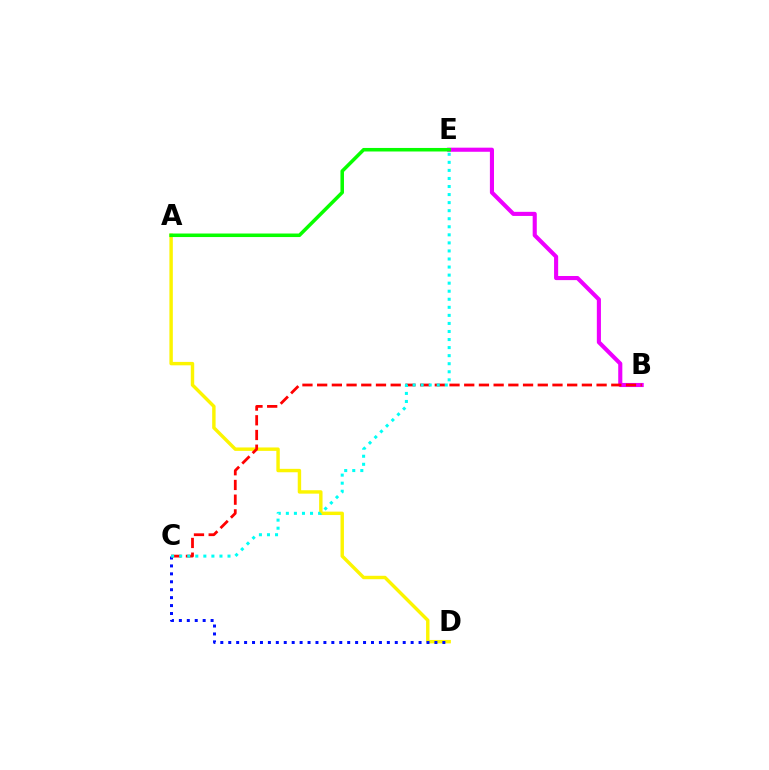{('A', 'D'): [{'color': '#fcf500', 'line_style': 'solid', 'thickness': 2.46}], ('C', 'D'): [{'color': '#0010ff', 'line_style': 'dotted', 'thickness': 2.15}], ('B', 'E'): [{'color': '#ee00ff', 'line_style': 'solid', 'thickness': 2.95}], ('A', 'E'): [{'color': '#08ff00', 'line_style': 'solid', 'thickness': 2.54}], ('B', 'C'): [{'color': '#ff0000', 'line_style': 'dashed', 'thickness': 2.0}], ('C', 'E'): [{'color': '#00fff6', 'line_style': 'dotted', 'thickness': 2.19}]}